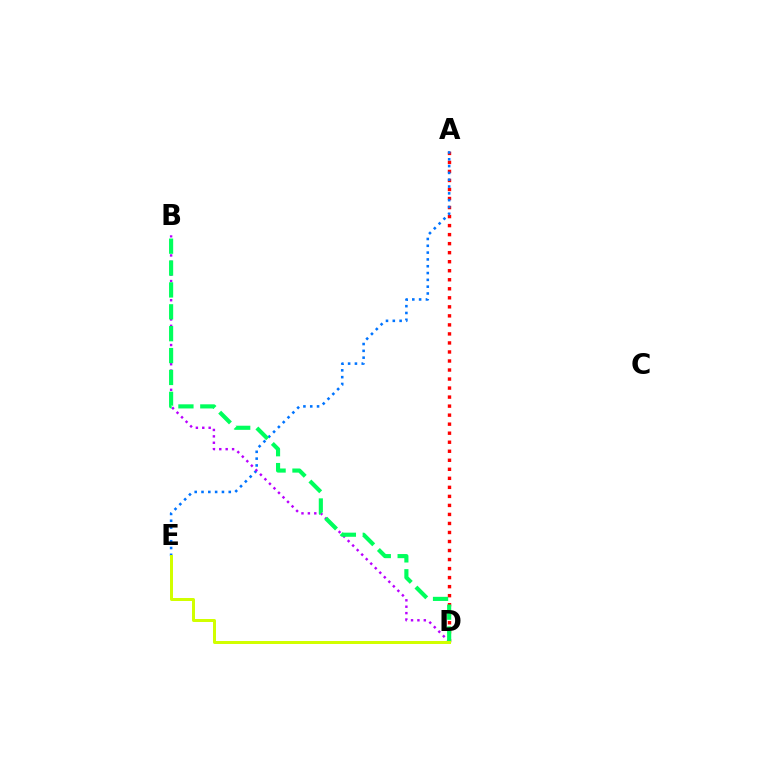{('A', 'D'): [{'color': '#ff0000', 'line_style': 'dotted', 'thickness': 2.45}], ('A', 'E'): [{'color': '#0074ff', 'line_style': 'dotted', 'thickness': 1.85}], ('B', 'D'): [{'color': '#b900ff', 'line_style': 'dotted', 'thickness': 1.74}, {'color': '#00ff5c', 'line_style': 'dashed', 'thickness': 2.97}], ('D', 'E'): [{'color': '#d1ff00', 'line_style': 'solid', 'thickness': 2.16}]}